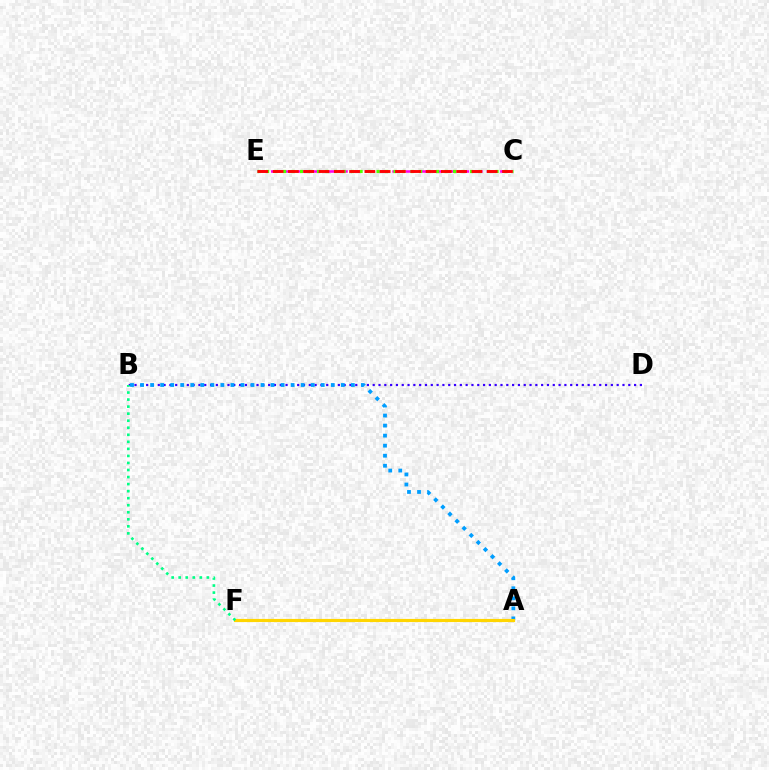{('C', 'E'): [{'color': '#ff00ed', 'line_style': 'dashed', 'thickness': 1.83}, {'color': '#4fff00', 'line_style': 'dotted', 'thickness': 2.31}, {'color': '#ff0000', 'line_style': 'dashed', 'thickness': 2.08}], ('B', 'D'): [{'color': '#3700ff', 'line_style': 'dotted', 'thickness': 1.58}], ('A', 'B'): [{'color': '#009eff', 'line_style': 'dotted', 'thickness': 2.73}], ('A', 'F'): [{'color': '#ffd500', 'line_style': 'solid', 'thickness': 2.27}], ('B', 'F'): [{'color': '#00ff86', 'line_style': 'dotted', 'thickness': 1.91}]}